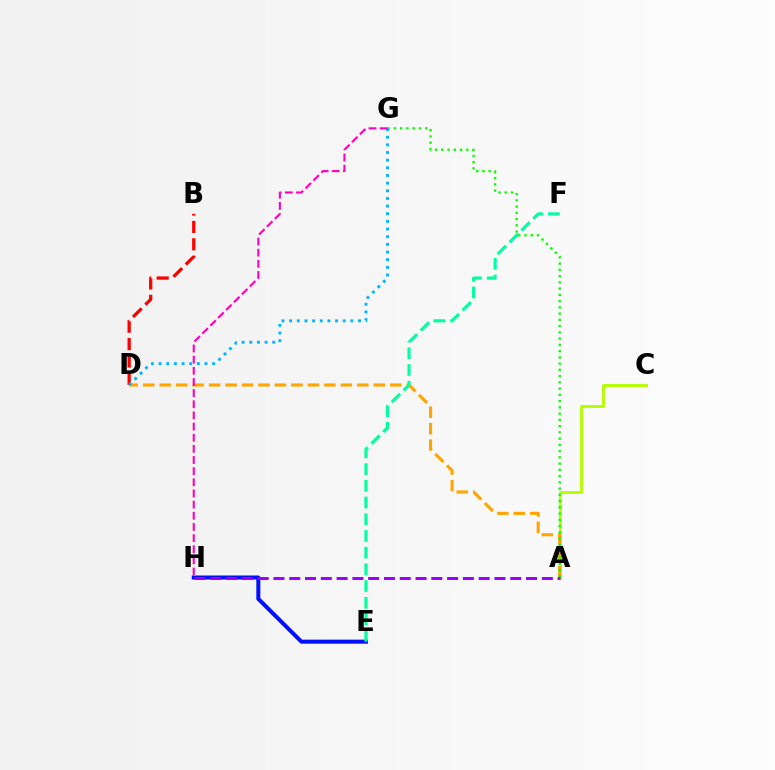{('A', 'C'): [{'color': '#b3ff00', 'line_style': 'solid', 'thickness': 2.08}], ('A', 'D'): [{'color': '#ffa500', 'line_style': 'dashed', 'thickness': 2.24}], ('B', 'D'): [{'color': '#ff0000', 'line_style': 'dashed', 'thickness': 2.36}], ('A', 'G'): [{'color': '#08ff00', 'line_style': 'dotted', 'thickness': 1.7}], ('E', 'H'): [{'color': '#0010ff', 'line_style': 'solid', 'thickness': 2.89}], ('E', 'F'): [{'color': '#00ff9d', 'line_style': 'dashed', 'thickness': 2.27}], ('D', 'G'): [{'color': '#00b5ff', 'line_style': 'dotted', 'thickness': 2.08}], ('A', 'H'): [{'color': '#9b00ff', 'line_style': 'dashed', 'thickness': 2.14}], ('G', 'H'): [{'color': '#ff00bd', 'line_style': 'dashed', 'thickness': 1.52}]}